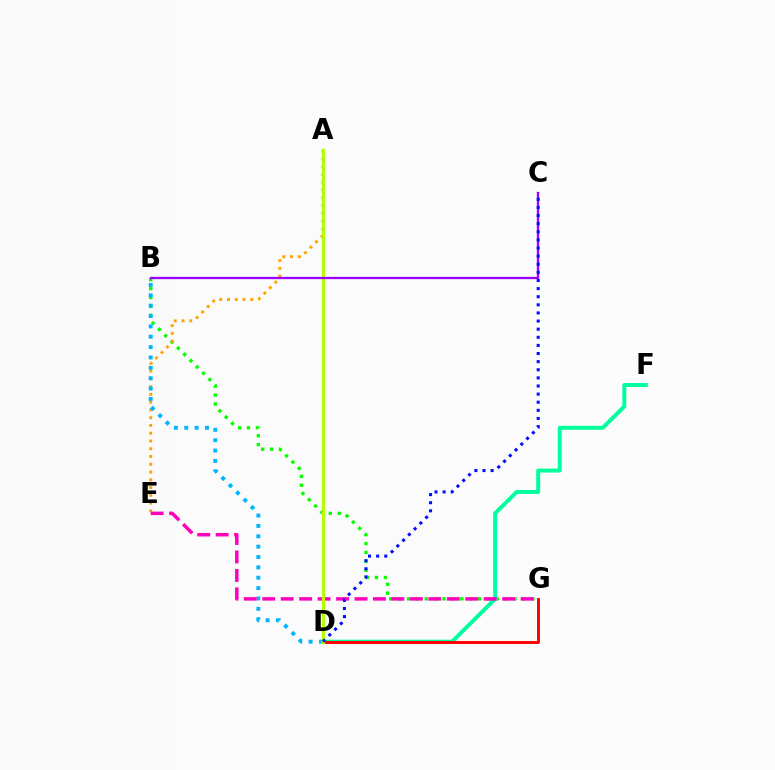{('B', 'G'): [{'color': '#08ff00', 'line_style': 'dotted', 'thickness': 2.42}], ('A', 'E'): [{'color': '#ffa500', 'line_style': 'dotted', 'thickness': 2.11}], ('B', 'D'): [{'color': '#00b5ff', 'line_style': 'dotted', 'thickness': 2.82}], ('D', 'F'): [{'color': '#00ff9d', 'line_style': 'solid', 'thickness': 2.85}], ('E', 'G'): [{'color': '#ff00bd', 'line_style': 'dashed', 'thickness': 2.51}], ('D', 'G'): [{'color': '#ff0000', 'line_style': 'solid', 'thickness': 2.11}], ('A', 'D'): [{'color': '#b3ff00', 'line_style': 'solid', 'thickness': 2.28}], ('B', 'C'): [{'color': '#9b00ff', 'line_style': 'solid', 'thickness': 1.66}], ('C', 'D'): [{'color': '#0010ff', 'line_style': 'dotted', 'thickness': 2.2}]}